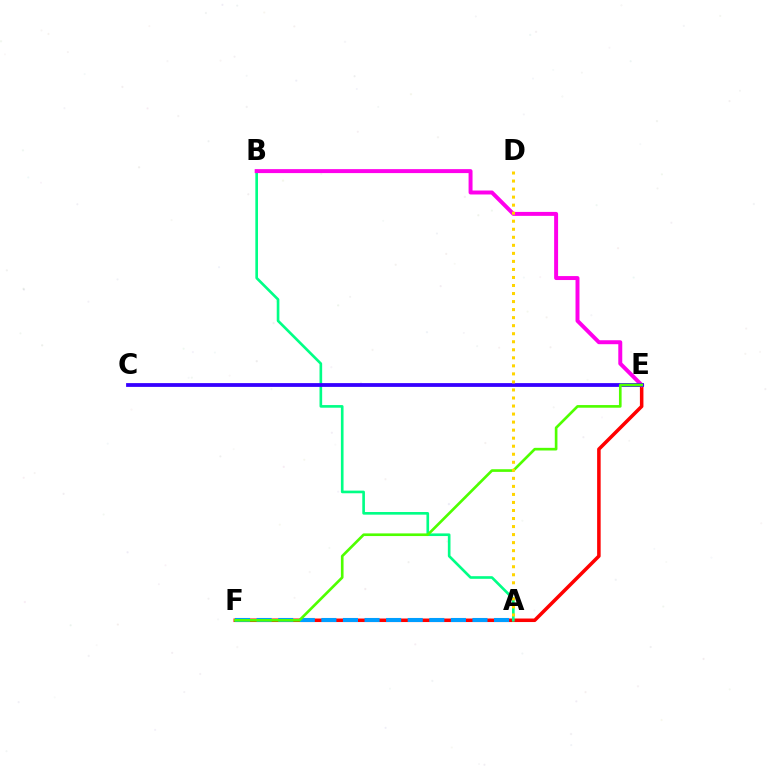{('E', 'F'): [{'color': '#ff0000', 'line_style': 'solid', 'thickness': 2.54}, {'color': '#4fff00', 'line_style': 'solid', 'thickness': 1.91}], ('A', 'B'): [{'color': '#00ff86', 'line_style': 'solid', 'thickness': 1.9}], ('B', 'E'): [{'color': '#ff00ed', 'line_style': 'solid', 'thickness': 2.85}], ('C', 'E'): [{'color': '#3700ff', 'line_style': 'solid', 'thickness': 2.72}], ('A', 'F'): [{'color': '#009eff', 'line_style': 'dashed', 'thickness': 2.93}], ('A', 'D'): [{'color': '#ffd500', 'line_style': 'dotted', 'thickness': 2.18}]}